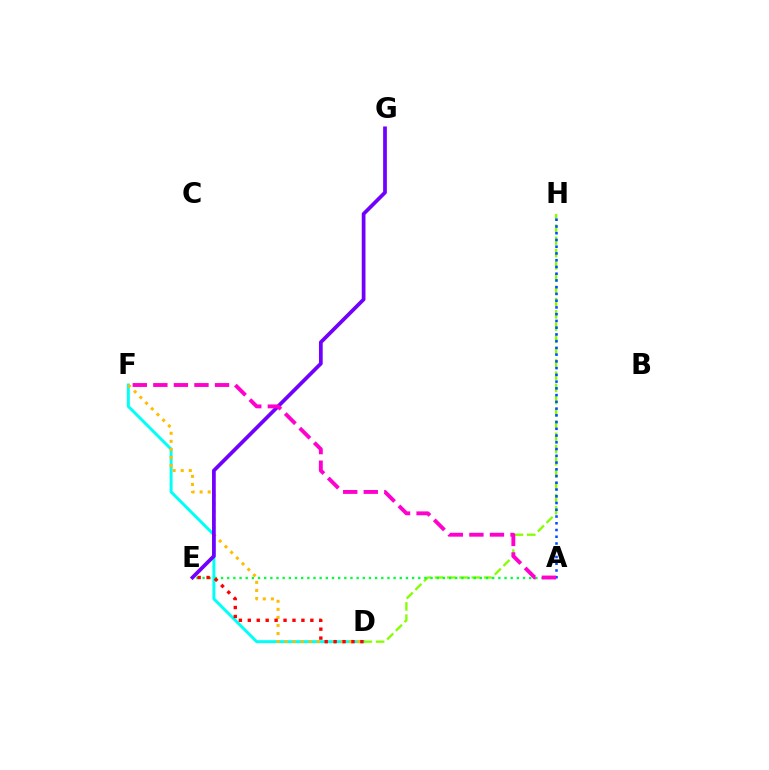{('D', 'F'): [{'color': '#00fff6', 'line_style': 'solid', 'thickness': 2.14}, {'color': '#ffbd00', 'line_style': 'dotted', 'thickness': 2.19}], ('D', 'H'): [{'color': '#84ff00', 'line_style': 'dashed', 'thickness': 1.66}], ('A', 'H'): [{'color': '#004bff', 'line_style': 'dotted', 'thickness': 1.83}], ('A', 'E'): [{'color': '#00ff39', 'line_style': 'dotted', 'thickness': 1.67}], ('E', 'G'): [{'color': '#7200ff', 'line_style': 'solid', 'thickness': 2.69}], ('D', 'E'): [{'color': '#ff0000', 'line_style': 'dotted', 'thickness': 2.43}], ('A', 'F'): [{'color': '#ff00cf', 'line_style': 'dashed', 'thickness': 2.79}]}